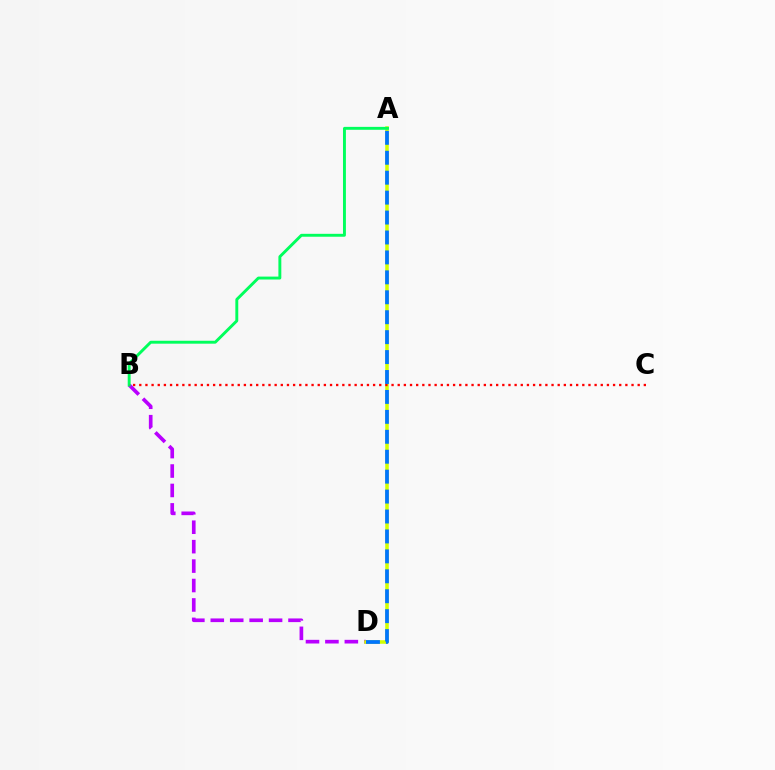{('B', 'D'): [{'color': '#b900ff', 'line_style': 'dashed', 'thickness': 2.64}], ('A', 'D'): [{'color': '#d1ff00', 'line_style': 'solid', 'thickness': 2.55}, {'color': '#0074ff', 'line_style': 'dashed', 'thickness': 2.71}], ('A', 'B'): [{'color': '#00ff5c', 'line_style': 'solid', 'thickness': 2.1}], ('B', 'C'): [{'color': '#ff0000', 'line_style': 'dotted', 'thickness': 1.67}]}